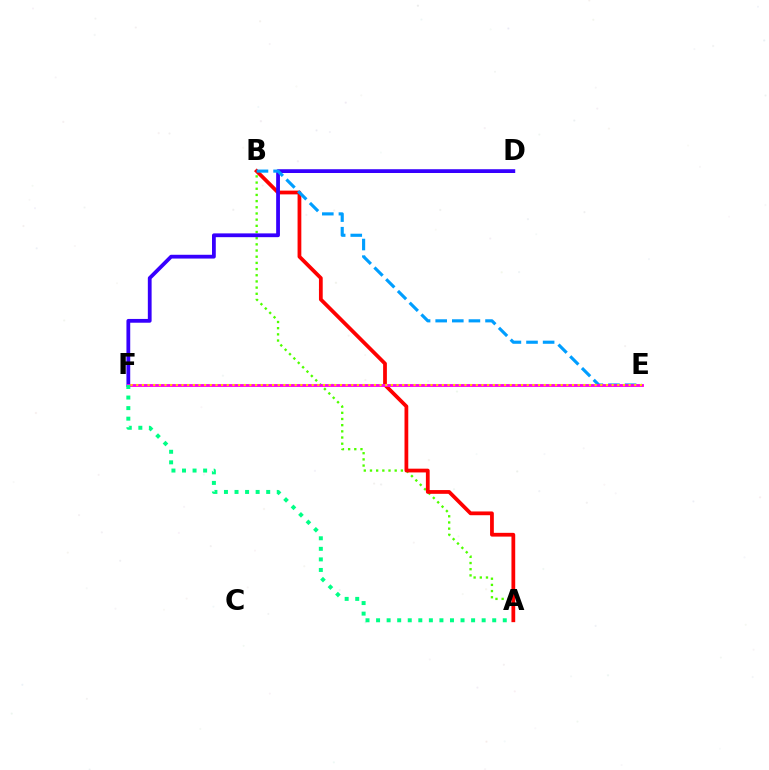{('A', 'B'): [{'color': '#4fff00', 'line_style': 'dotted', 'thickness': 1.68}, {'color': '#ff0000', 'line_style': 'solid', 'thickness': 2.71}], ('D', 'F'): [{'color': '#3700ff', 'line_style': 'solid', 'thickness': 2.72}], ('B', 'E'): [{'color': '#009eff', 'line_style': 'dashed', 'thickness': 2.26}], ('E', 'F'): [{'color': '#ff00ed', 'line_style': 'solid', 'thickness': 2.04}, {'color': '#ffd500', 'line_style': 'dotted', 'thickness': 1.54}], ('A', 'F'): [{'color': '#00ff86', 'line_style': 'dotted', 'thickness': 2.87}]}